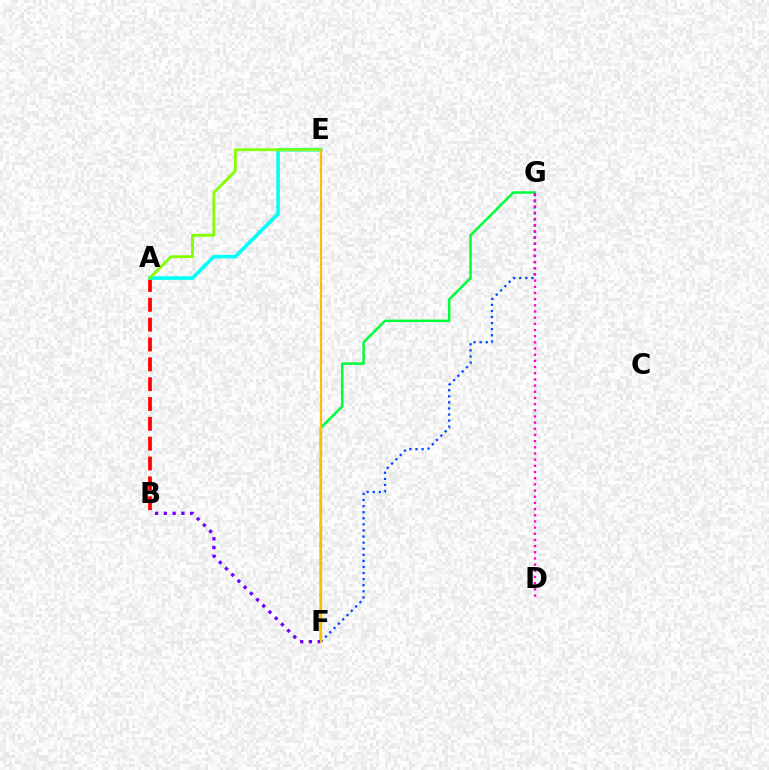{('F', 'G'): [{'color': '#00ff39', 'line_style': 'solid', 'thickness': 1.8}, {'color': '#004bff', 'line_style': 'dotted', 'thickness': 1.65}], ('A', 'B'): [{'color': '#ff0000', 'line_style': 'dashed', 'thickness': 2.7}], ('A', 'E'): [{'color': '#00fff6', 'line_style': 'solid', 'thickness': 2.59}, {'color': '#84ff00', 'line_style': 'solid', 'thickness': 2.01}], ('B', 'F'): [{'color': '#7200ff', 'line_style': 'dotted', 'thickness': 2.39}], ('E', 'F'): [{'color': '#ffbd00', 'line_style': 'solid', 'thickness': 1.53}], ('D', 'G'): [{'color': '#ff00cf', 'line_style': 'dotted', 'thickness': 1.68}]}